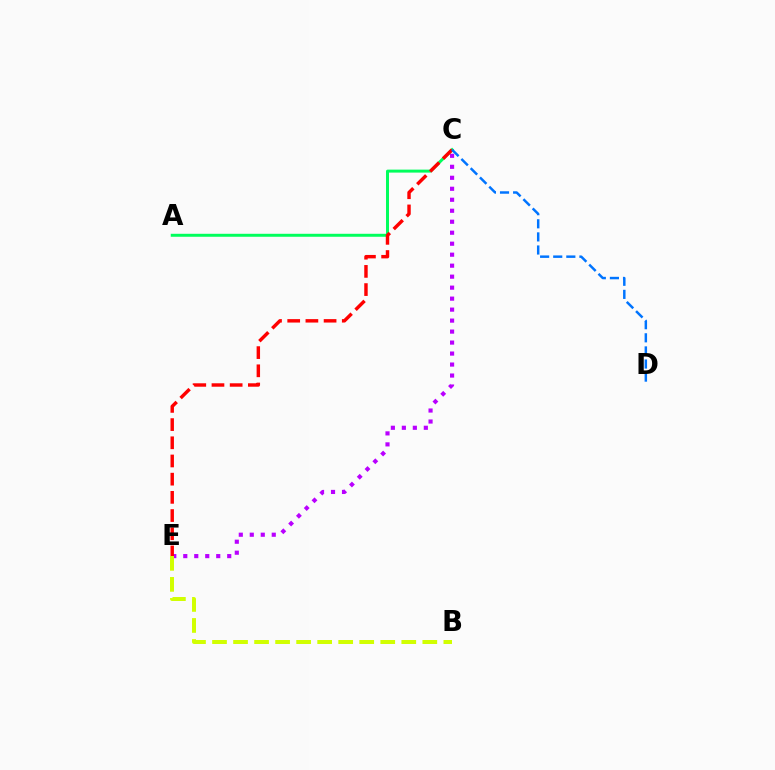{('C', 'E'): [{'color': '#b900ff', 'line_style': 'dotted', 'thickness': 2.98}, {'color': '#ff0000', 'line_style': 'dashed', 'thickness': 2.47}], ('A', 'C'): [{'color': '#00ff5c', 'line_style': 'solid', 'thickness': 2.14}], ('B', 'E'): [{'color': '#d1ff00', 'line_style': 'dashed', 'thickness': 2.86}], ('C', 'D'): [{'color': '#0074ff', 'line_style': 'dashed', 'thickness': 1.78}]}